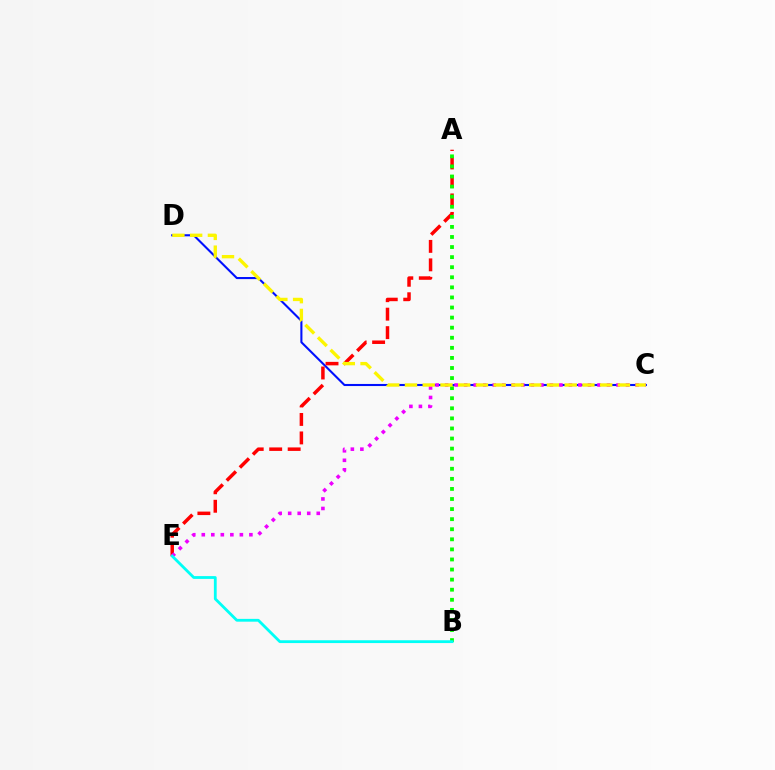{('C', 'D'): [{'color': '#0010ff', 'line_style': 'solid', 'thickness': 1.51}, {'color': '#fcf500', 'line_style': 'dashed', 'thickness': 2.41}], ('A', 'E'): [{'color': '#ff0000', 'line_style': 'dashed', 'thickness': 2.51}], ('A', 'B'): [{'color': '#08ff00', 'line_style': 'dotted', 'thickness': 2.74}], ('C', 'E'): [{'color': '#ee00ff', 'line_style': 'dotted', 'thickness': 2.59}], ('B', 'E'): [{'color': '#00fff6', 'line_style': 'solid', 'thickness': 2.02}]}